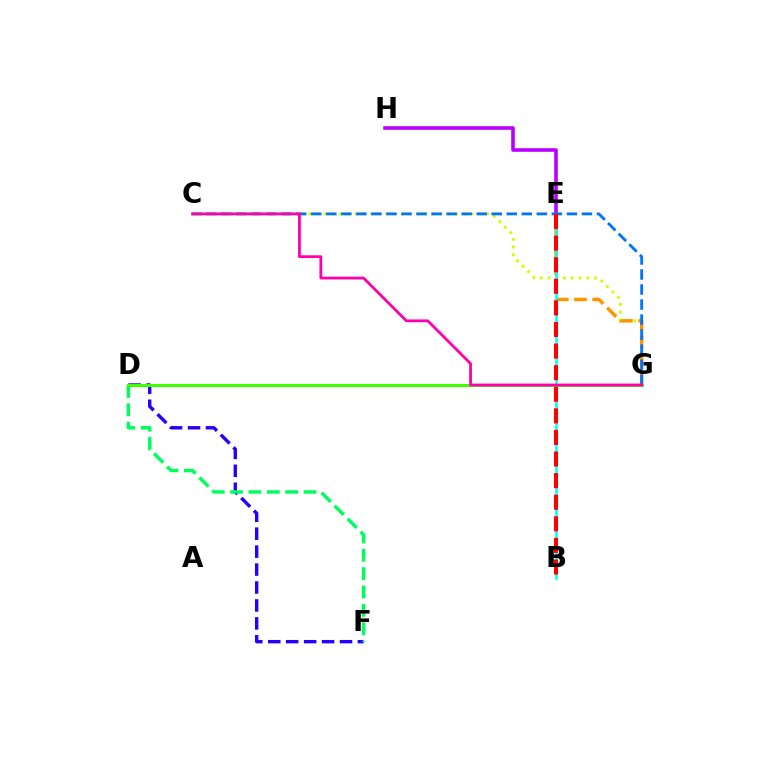{('C', 'G'): [{'color': '#d1ff00', 'line_style': 'dotted', 'thickness': 2.1}, {'color': '#0074ff', 'line_style': 'dashed', 'thickness': 2.04}, {'color': '#ff00ac', 'line_style': 'solid', 'thickness': 2.0}], ('E', 'G'): [{'color': '#ff9400', 'line_style': 'dashed', 'thickness': 2.48}], ('D', 'F'): [{'color': '#2500ff', 'line_style': 'dashed', 'thickness': 2.44}, {'color': '#00ff5c', 'line_style': 'dashed', 'thickness': 2.5}], ('B', 'E'): [{'color': '#00fff6', 'line_style': 'solid', 'thickness': 1.83}, {'color': '#ff0000', 'line_style': 'dashed', 'thickness': 2.93}], ('E', 'H'): [{'color': '#b900ff', 'line_style': 'solid', 'thickness': 2.59}], ('D', 'G'): [{'color': '#3dff00', 'line_style': 'solid', 'thickness': 2.18}]}